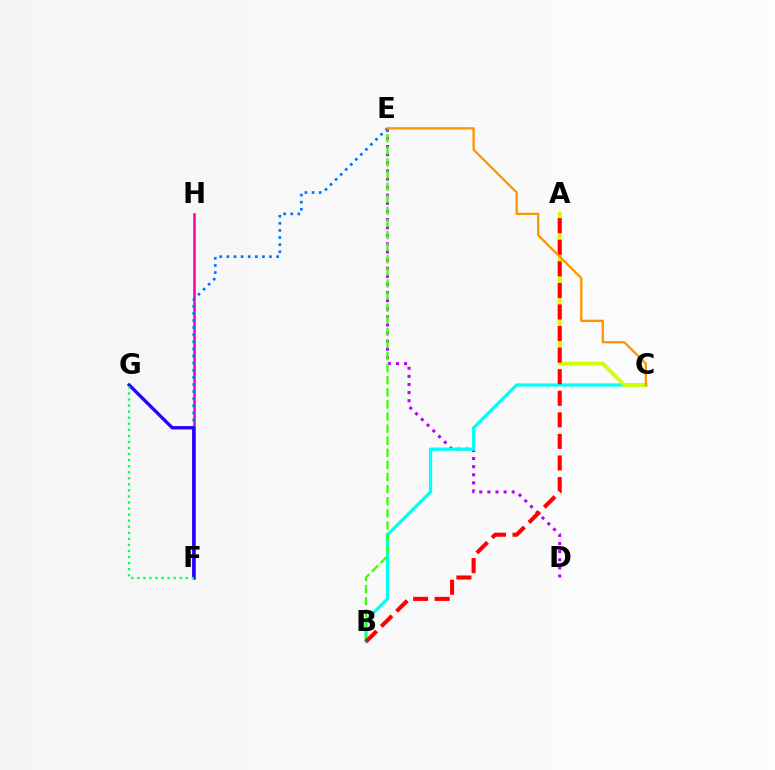{('D', 'E'): [{'color': '#b900ff', 'line_style': 'dotted', 'thickness': 2.2}], ('B', 'C'): [{'color': '#00fff6', 'line_style': 'solid', 'thickness': 2.33}], ('F', 'H'): [{'color': '#ff00ac', 'line_style': 'solid', 'thickness': 1.85}], ('A', 'C'): [{'color': '#d1ff00', 'line_style': 'solid', 'thickness': 2.74}], ('B', 'E'): [{'color': '#3dff00', 'line_style': 'dashed', 'thickness': 1.64}], ('E', 'F'): [{'color': '#0074ff', 'line_style': 'dotted', 'thickness': 1.93}], ('A', 'B'): [{'color': '#ff0000', 'line_style': 'dashed', 'thickness': 2.93}], ('F', 'G'): [{'color': '#2500ff', 'line_style': 'solid', 'thickness': 2.4}, {'color': '#00ff5c', 'line_style': 'dotted', 'thickness': 1.65}], ('C', 'E'): [{'color': '#ff9400', 'line_style': 'solid', 'thickness': 1.65}]}